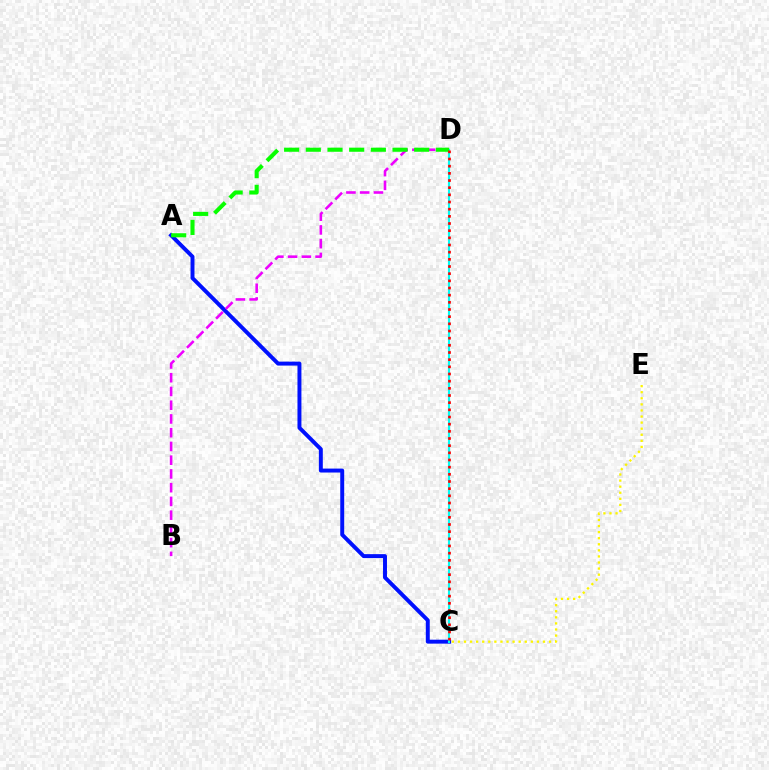{('A', 'C'): [{'color': '#0010ff', 'line_style': 'solid', 'thickness': 2.84}], ('B', 'D'): [{'color': '#ee00ff', 'line_style': 'dashed', 'thickness': 1.87}], ('C', 'D'): [{'color': '#00fff6', 'line_style': 'solid', 'thickness': 1.54}, {'color': '#ff0000', 'line_style': 'dotted', 'thickness': 1.95}], ('C', 'E'): [{'color': '#fcf500', 'line_style': 'dotted', 'thickness': 1.65}], ('A', 'D'): [{'color': '#08ff00', 'line_style': 'dashed', 'thickness': 2.95}]}